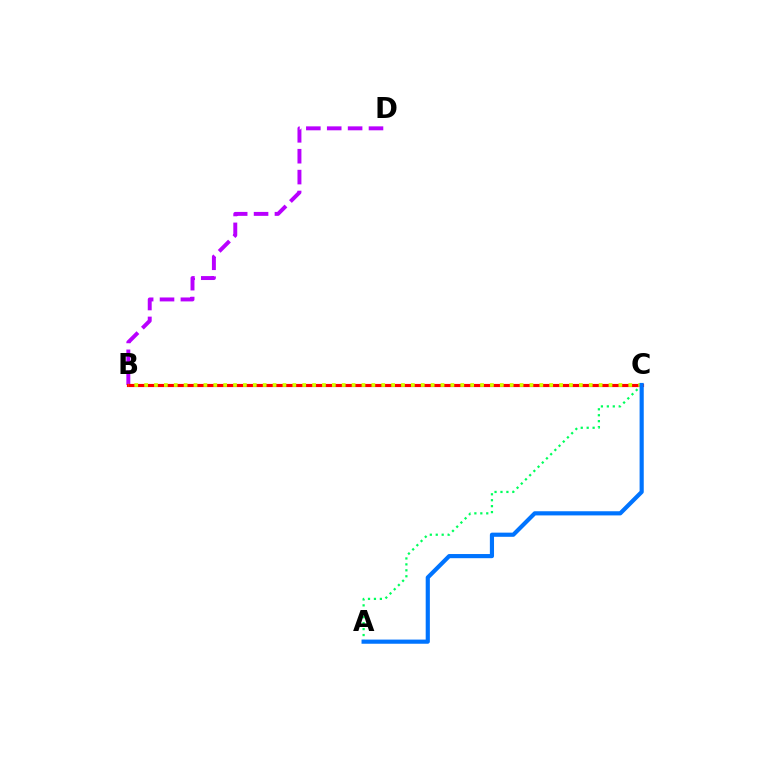{('B', 'D'): [{'color': '#b900ff', 'line_style': 'dashed', 'thickness': 2.84}], ('B', 'C'): [{'color': '#ff0000', 'line_style': 'solid', 'thickness': 2.27}, {'color': '#d1ff00', 'line_style': 'dotted', 'thickness': 2.68}], ('A', 'C'): [{'color': '#00ff5c', 'line_style': 'dotted', 'thickness': 1.61}, {'color': '#0074ff', 'line_style': 'solid', 'thickness': 2.99}]}